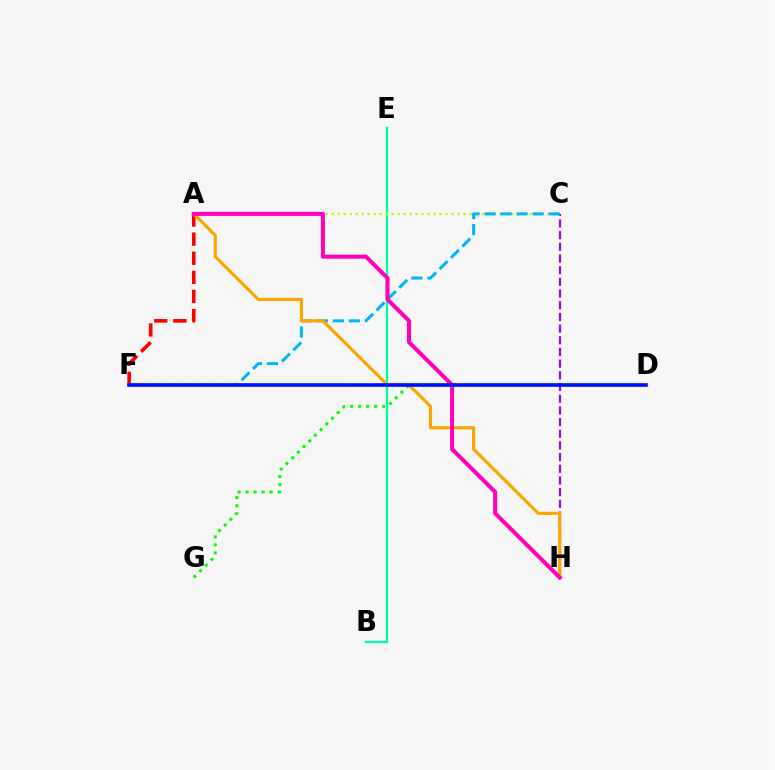{('B', 'E'): [{'color': '#00ff9d', 'line_style': 'solid', 'thickness': 1.65}], ('A', 'C'): [{'color': '#b3ff00', 'line_style': 'dotted', 'thickness': 1.63}], ('C', 'H'): [{'color': '#9b00ff', 'line_style': 'dashed', 'thickness': 1.59}], ('A', 'F'): [{'color': '#ff0000', 'line_style': 'dashed', 'thickness': 2.6}], ('C', 'F'): [{'color': '#00b5ff', 'line_style': 'dashed', 'thickness': 2.18}], ('A', 'H'): [{'color': '#ffa500', 'line_style': 'solid', 'thickness': 2.28}, {'color': '#ff00bd', 'line_style': 'solid', 'thickness': 2.91}], ('D', 'G'): [{'color': '#08ff00', 'line_style': 'dotted', 'thickness': 2.18}], ('D', 'F'): [{'color': '#0010ff', 'line_style': 'solid', 'thickness': 2.62}]}